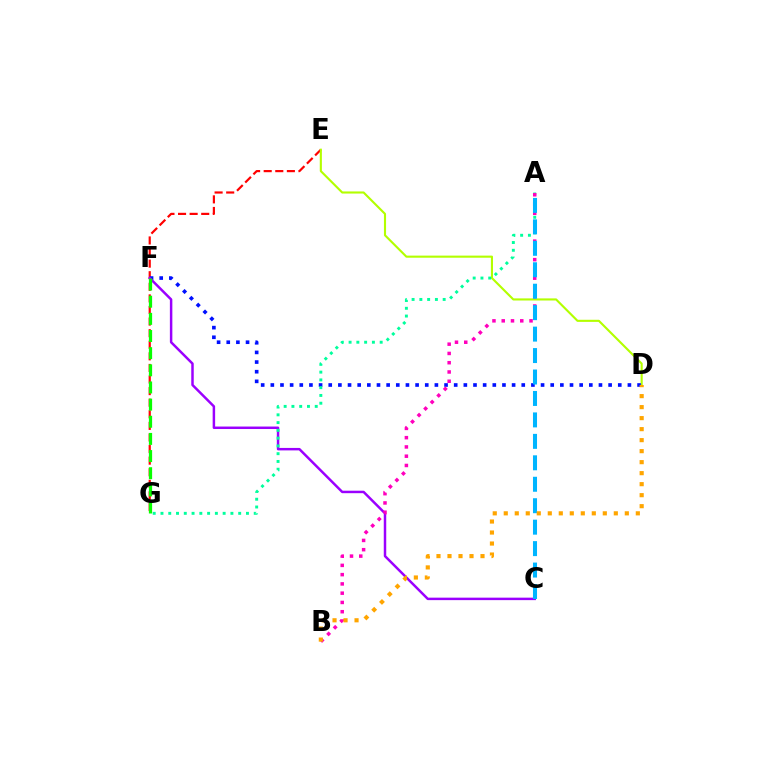{('E', 'G'): [{'color': '#ff0000', 'line_style': 'dashed', 'thickness': 1.57}], ('D', 'E'): [{'color': '#b3ff00', 'line_style': 'solid', 'thickness': 1.52}], ('D', 'F'): [{'color': '#0010ff', 'line_style': 'dotted', 'thickness': 2.62}], ('C', 'F'): [{'color': '#9b00ff', 'line_style': 'solid', 'thickness': 1.78}], ('A', 'G'): [{'color': '#00ff9d', 'line_style': 'dotted', 'thickness': 2.11}], ('A', 'B'): [{'color': '#ff00bd', 'line_style': 'dotted', 'thickness': 2.52}], ('A', 'C'): [{'color': '#00b5ff', 'line_style': 'dashed', 'thickness': 2.91}], ('F', 'G'): [{'color': '#08ff00', 'line_style': 'dashed', 'thickness': 2.33}], ('B', 'D'): [{'color': '#ffa500', 'line_style': 'dotted', 'thickness': 2.99}]}